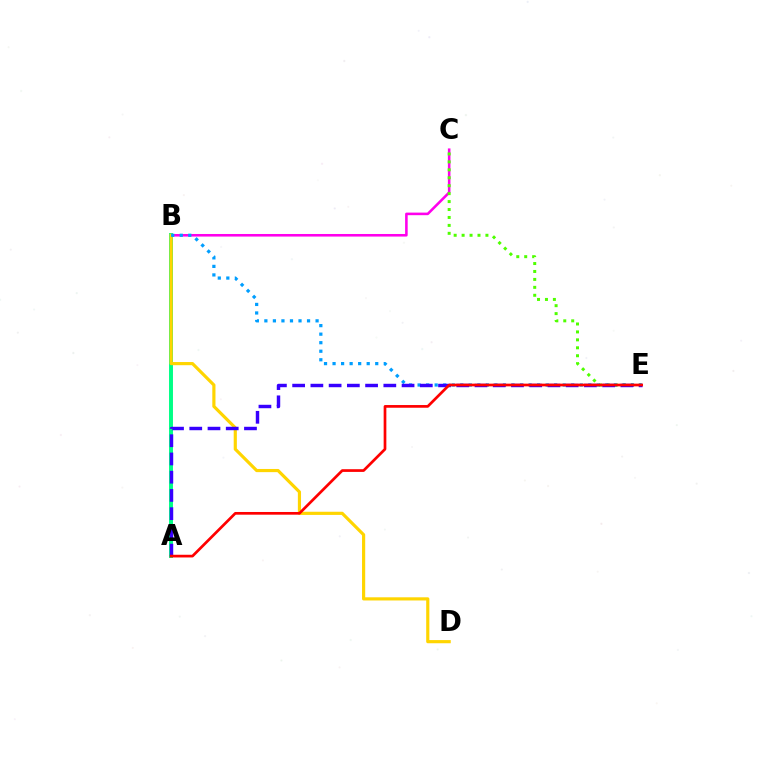{('B', 'C'): [{'color': '#ff00ed', 'line_style': 'solid', 'thickness': 1.86}], ('A', 'B'): [{'color': '#00ff86', 'line_style': 'solid', 'thickness': 2.84}], ('C', 'E'): [{'color': '#4fff00', 'line_style': 'dotted', 'thickness': 2.16}], ('B', 'D'): [{'color': '#ffd500', 'line_style': 'solid', 'thickness': 2.28}], ('B', 'E'): [{'color': '#009eff', 'line_style': 'dotted', 'thickness': 2.32}], ('A', 'E'): [{'color': '#3700ff', 'line_style': 'dashed', 'thickness': 2.48}, {'color': '#ff0000', 'line_style': 'solid', 'thickness': 1.95}]}